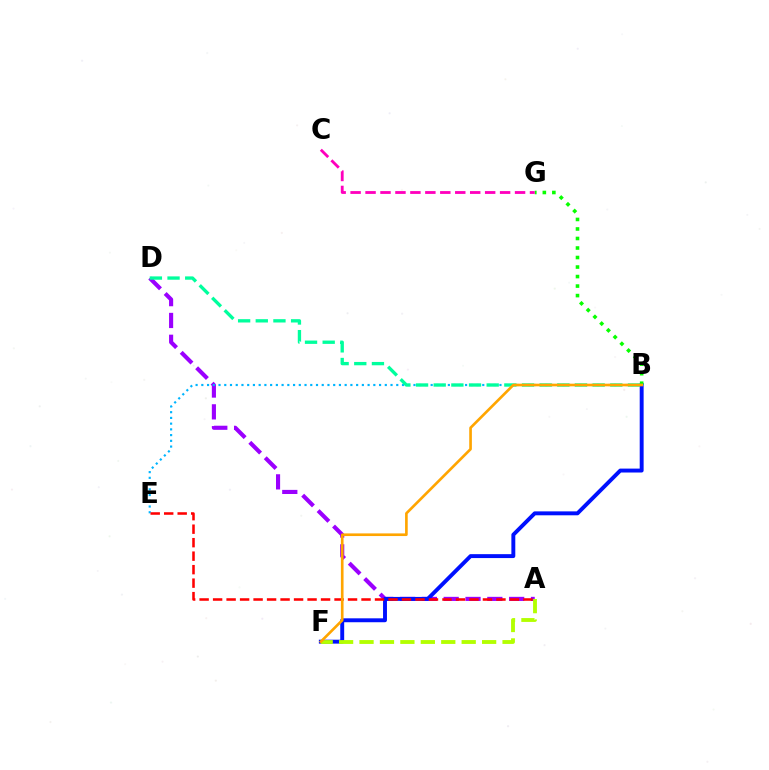{('A', 'D'): [{'color': '#9b00ff', 'line_style': 'dashed', 'thickness': 2.96}], ('B', 'E'): [{'color': '#00b5ff', 'line_style': 'dotted', 'thickness': 1.56}], ('B', 'F'): [{'color': '#0010ff', 'line_style': 'solid', 'thickness': 2.82}, {'color': '#ffa500', 'line_style': 'solid', 'thickness': 1.91}], ('A', 'E'): [{'color': '#ff0000', 'line_style': 'dashed', 'thickness': 1.83}], ('B', 'G'): [{'color': '#08ff00', 'line_style': 'dotted', 'thickness': 2.59}], ('B', 'D'): [{'color': '#00ff9d', 'line_style': 'dashed', 'thickness': 2.4}], ('A', 'F'): [{'color': '#b3ff00', 'line_style': 'dashed', 'thickness': 2.78}], ('C', 'G'): [{'color': '#ff00bd', 'line_style': 'dashed', 'thickness': 2.03}]}